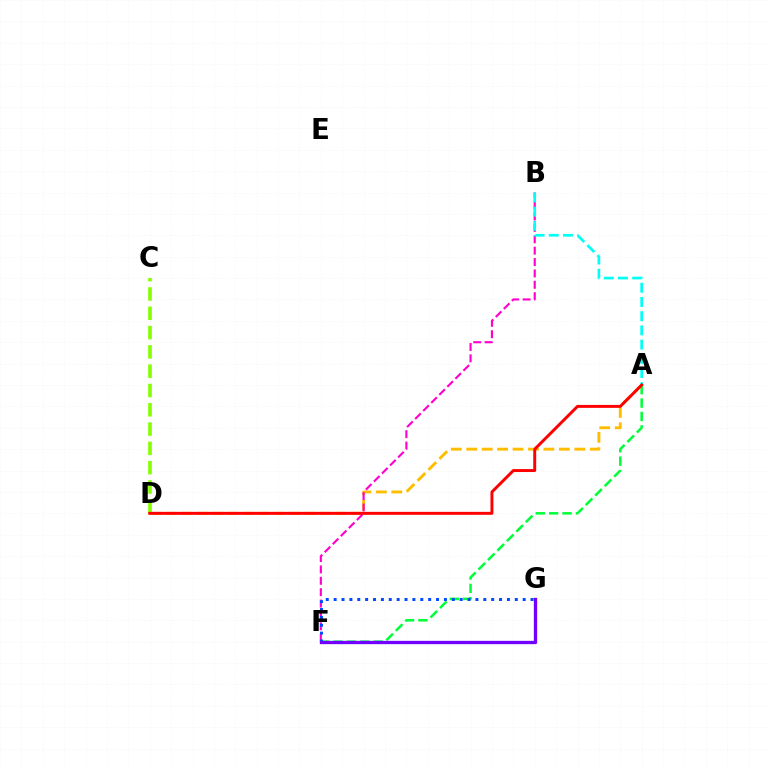{('A', 'D'): [{'color': '#ffbd00', 'line_style': 'dashed', 'thickness': 2.1}, {'color': '#ff0000', 'line_style': 'solid', 'thickness': 2.12}], ('C', 'D'): [{'color': '#84ff00', 'line_style': 'dashed', 'thickness': 2.62}], ('A', 'F'): [{'color': '#00ff39', 'line_style': 'dashed', 'thickness': 1.82}], ('B', 'F'): [{'color': '#ff00cf', 'line_style': 'dashed', 'thickness': 1.55}], ('A', 'B'): [{'color': '#00fff6', 'line_style': 'dashed', 'thickness': 1.93}], ('F', 'G'): [{'color': '#004bff', 'line_style': 'dotted', 'thickness': 2.14}, {'color': '#7200ff', 'line_style': 'solid', 'thickness': 2.39}]}